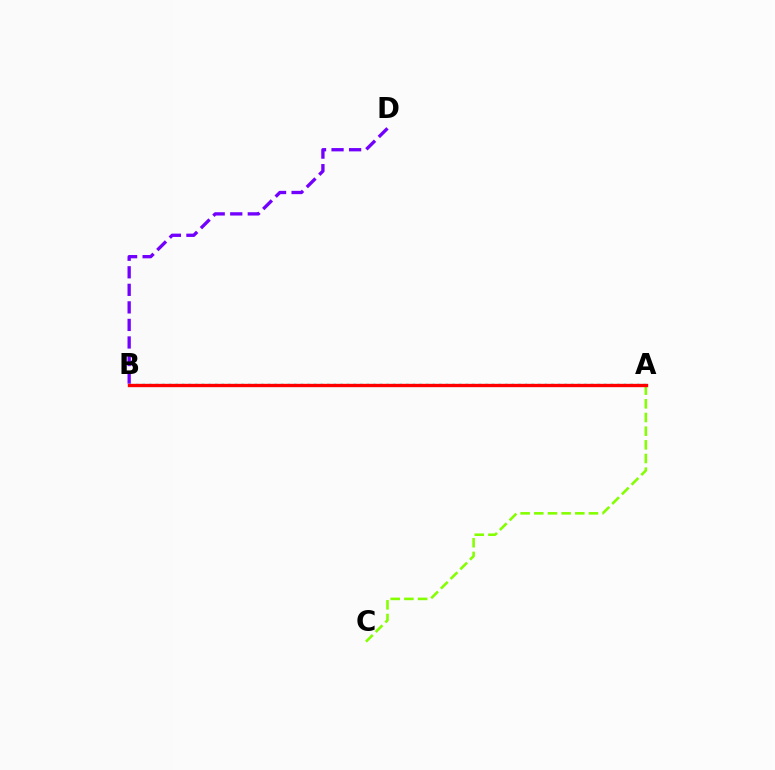{('A', 'C'): [{'color': '#84ff00', 'line_style': 'dashed', 'thickness': 1.86}], ('A', 'B'): [{'color': '#00fff6', 'line_style': 'dotted', 'thickness': 1.79}, {'color': '#ff0000', 'line_style': 'solid', 'thickness': 2.41}], ('B', 'D'): [{'color': '#7200ff', 'line_style': 'dashed', 'thickness': 2.38}]}